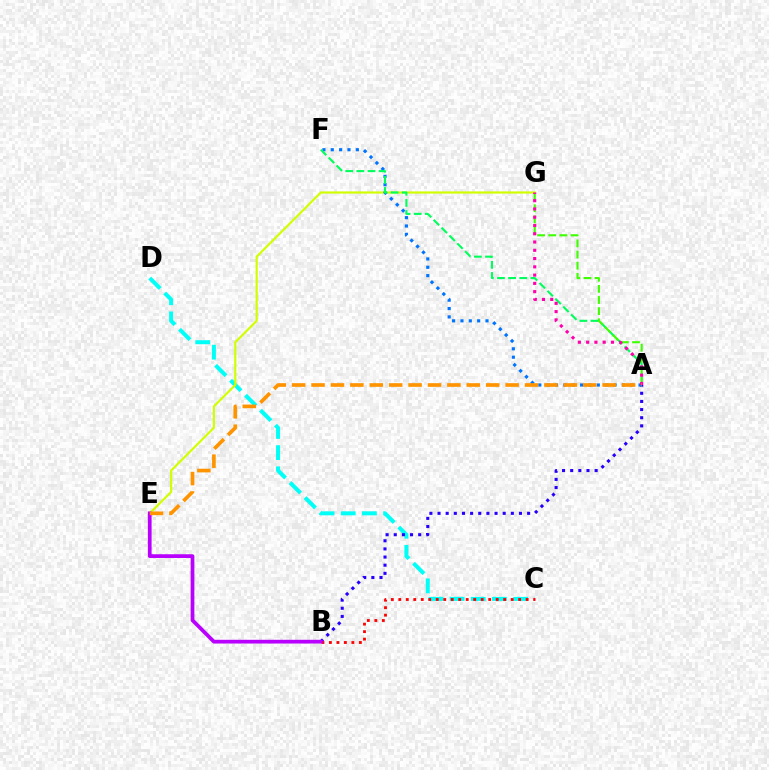{('C', 'D'): [{'color': '#00fff6', 'line_style': 'dashed', 'thickness': 2.88}], ('A', 'B'): [{'color': '#2500ff', 'line_style': 'dotted', 'thickness': 2.21}], ('E', 'G'): [{'color': '#d1ff00', 'line_style': 'solid', 'thickness': 1.55}], ('A', 'F'): [{'color': '#0074ff', 'line_style': 'dotted', 'thickness': 2.27}, {'color': '#00ff5c', 'line_style': 'dashed', 'thickness': 1.51}], ('B', 'C'): [{'color': '#ff0000', 'line_style': 'dotted', 'thickness': 2.04}], ('B', 'E'): [{'color': '#b900ff', 'line_style': 'solid', 'thickness': 2.69}], ('A', 'G'): [{'color': '#3dff00', 'line_style': 'dashed', 'thickness': 1.51}, {'color': '#ff00ac', 'line_style': 'dotted', 'thickness': 2.25}], ('A', 'E'): [{'color': '#ff9400', 'line_style': 'dashed', 'thickness': 2.64}]}